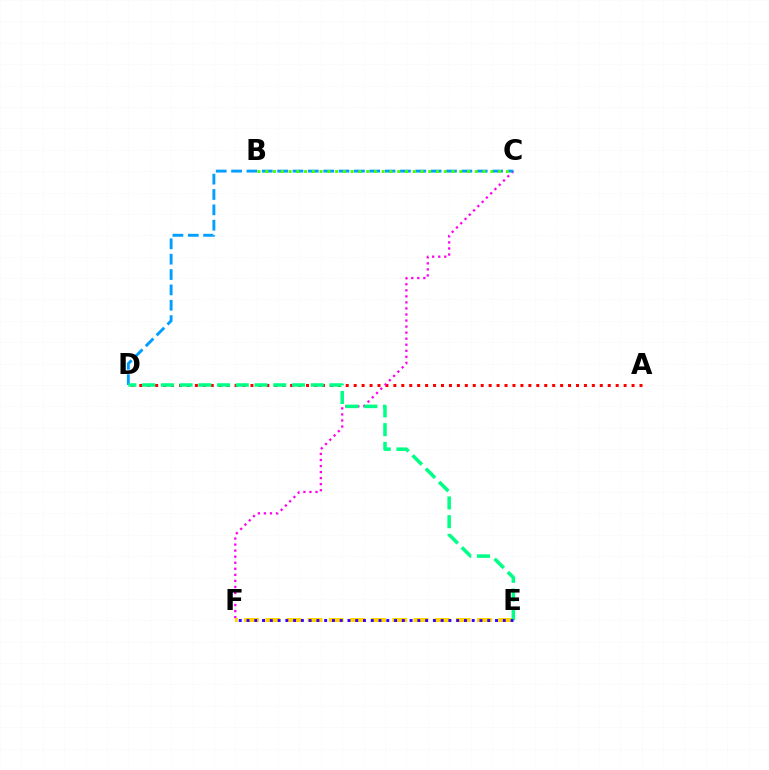{('A', 'D'): [{'color': '#ff0000', 'line_style': 'dotted', 'thickness': 2.16}], ('C', 'F'): [{'color': '#ff00ed', 'line_style': 'dotted', 'thickness': 1.64}], ('E', 'F'): [{'color': '#ffd500', 'line_style': 'dashed', 'thickness': 2.88}, {'color': '#3700ff', 'line_style': 'dotted', 'thickness': 2.11}], ('C', 'D'): [{'color': '#009eff', 'line_style': 'dashed', 'thickness': 2.09}], ('B', 'C'): [{'color': '#4fff00', 'line_style': 'dotted', 'thickness': 2.11}], ('D', 'E'): [{'color': '#00ff86', 'line_style': 'dashed', 'thickness': 2.55}]}